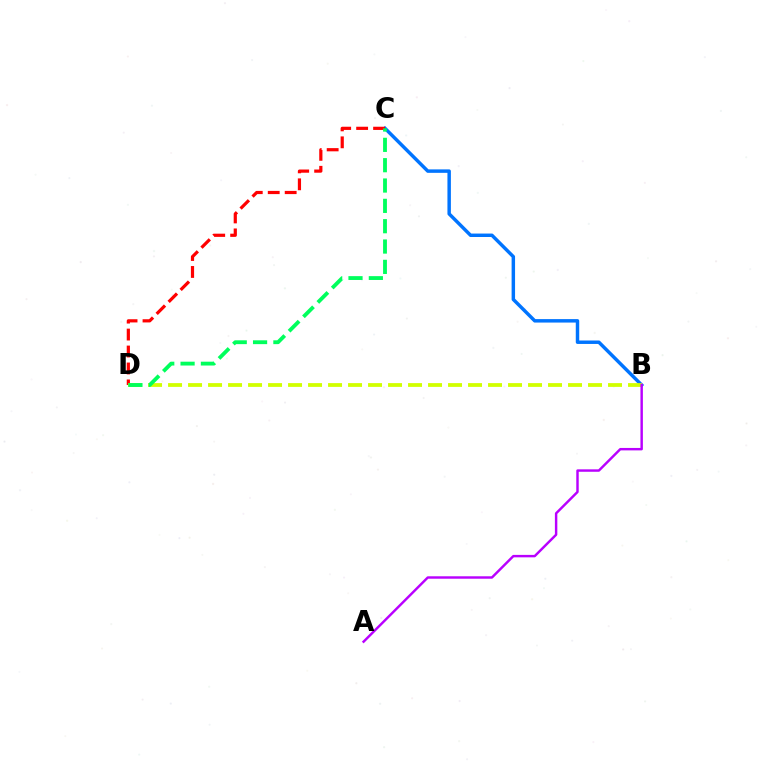{('B', 'C'): [{'color': '#0074ff', 'line_style': 'solid', 'thickness': 2.49}], ('C', 'D'): [{'color': '#ff0000', 'line_style': 'dashed', 'thickness': 2.3}, {'color': '#00ff5c', 'line_style': 'dashed', 'thickness': 2.76}], ('B', 'D'): [{'color': '#d1ff00', 'line_style': 'dashed', 'thickness': 2.72}], ('A', 'B'): [{'color': '#b900ff', 'line_style': 'solid', 'thickness': 1.76}]}